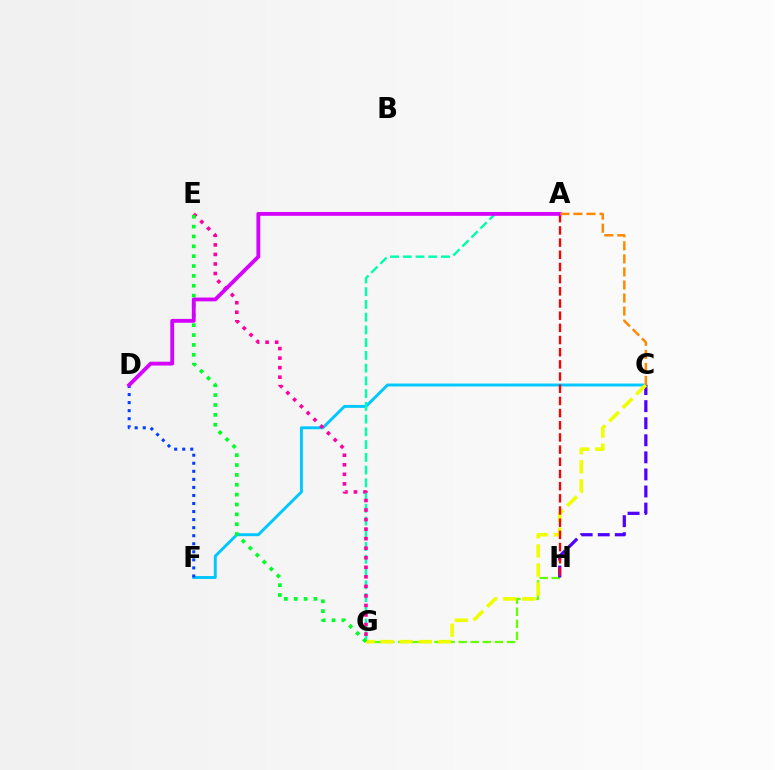{('C', 'F'): [{'color': '#00c7ff', 'line_style': 'solid', 'thickness': 2.1}], ('A', 'G'): [{'color': '#00ffaf', 'line_style': 'dashed', 'thickness': 1.73}], ('G', 'H'): [{'color': '#66ff00', 'line_style': 'dashed', 'thickness': 1.64}], ('C', 'H'): [{'color': '#4f00ff', 'line_style': 'dashed', 'thickness': 2.32}], ('D', 'F'): [{'color': '#003fff', 'line_style': 'dotted', 'thickness': 2.19}], ('E', 'G'): [{'color': '#ff00a0', 'line_style': 'dotted', 'thickness': 2.59}, {'color': '#00ff27', 'line_style': 'dotted', 'thickness': 2.68}], ('C', 'G'): [{'color': '#eeff00', 'line_style': 'dashed', 'thickness': 2.59}], ('A', 'H'): [{'color': '#ff0000', 'line_style': 'dashed', 'thickness': 1.65}], ('A', 'D'): [{'color': '#d600ff', 'line_style': 'solid', 'thickness': 2.75}], ('A', 'C'): [{'color': '#ff8800', 'line_style': 'dashed', 'thickness': 1.77}]}